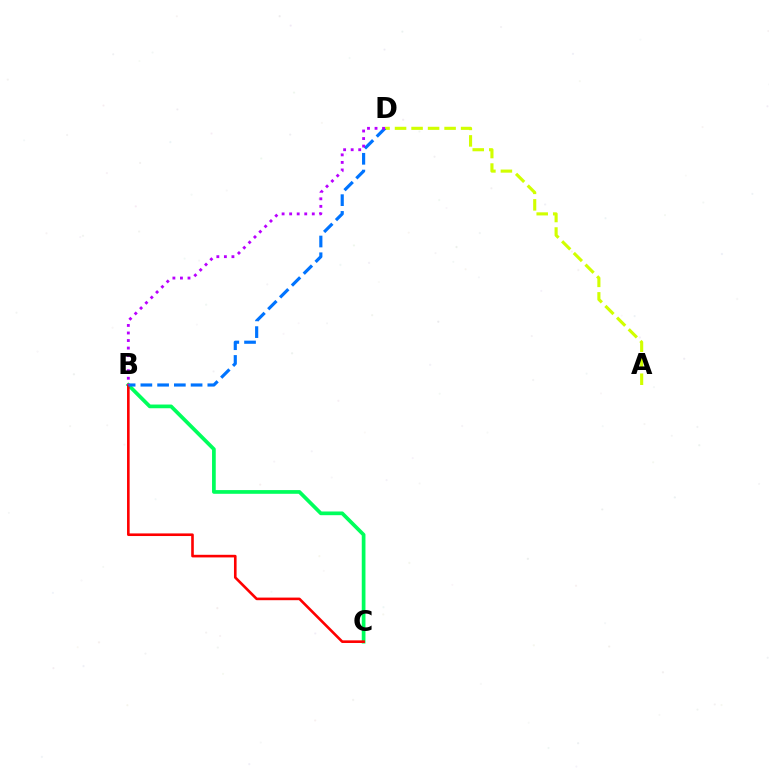{('B', 'C'): [{'color': '#00ff5c', 'line_style': 'solid', 'thickness': 2.67}, {'color': '#ff0000', 'line_style': 'solid', 'thickness': 1.88}], ('A', 'D'): [{'color': '#d1ff00', 'line_style': 'dashed', 'thickness': 2.24}], ('B', 'D'): [{'color': '#0074ff', 'line_style': 'dashed', 'thickness': 2.27}, {'color': '#b900ff', 'line_style': 'dotted', 'thickness': 2.05}]}